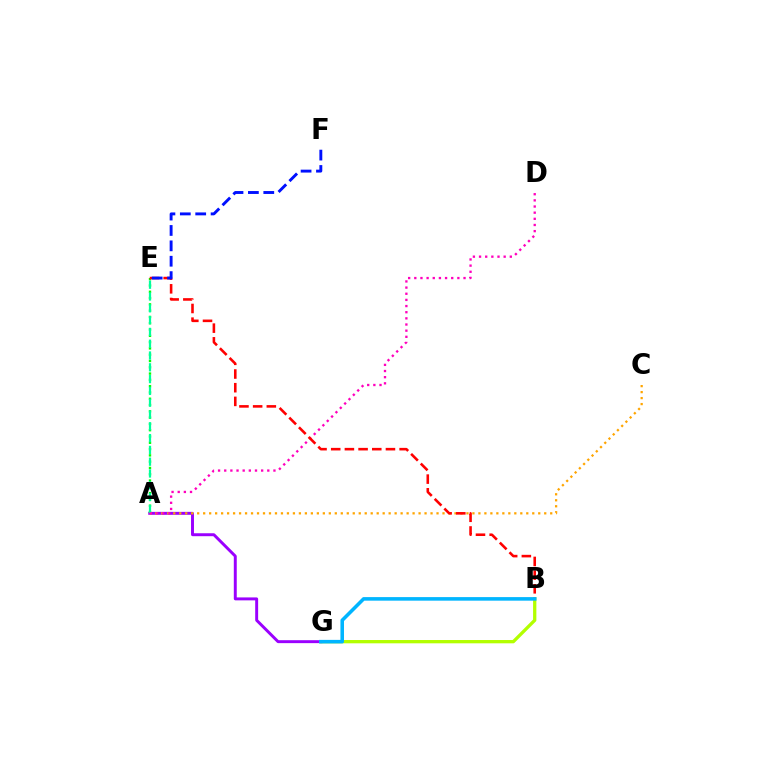{('B', 'G'): [{'color': '#b3ff00', 'line_style': 'solid', 'thickness': 2.37}, {'color': '#00b5ff', 'line_style': 'solid', 'thickness': 2.57}], ('A', 'G'): [{'color': '#9b00ff', 'line_style': 'solid', 'thickness': 2.12}], ('A', 'E'): [{'color': '#08ff00', 'line_style': 'dotted', 'thickness': 1.71}, {'color': '#00ff9d', 'line_style': 'dashed', 'thickness': 1.6}], ('A', 'C'): [{'color': '#ffa500', 'line_style': 'dotted', 'thickness': 1.63}], ('A', 'D'): [{'color': '#ff00bd', 'line_style': 'dotted', 'thickness': 1.67}], ('B', 'E'): [{'color': '#ff0000', 'line_style': 'dashed', 'thickness': 1.86}], ('E', 'F'): [{'color': '#0010ff', 'line_style': 'dashed', 'thickness': 2.09}]}